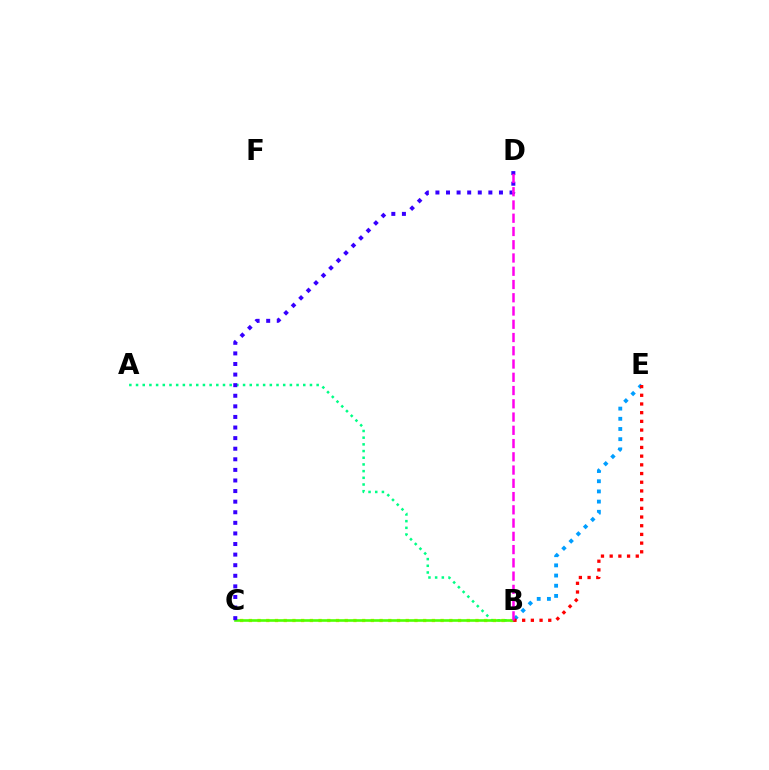{('B', 'C'): [{'color': '#ffd500', 'line_style': 'dotted', 'thickness': 2.37}, {'color': '#4fff00', 'line_style': 'solid', 'thickness': 1.89}], ('B', 'E'): [{'color': '#009eff', 'line_style': 'dotted', 'thickness': 2.77}, {'color': '#ff0000', 'line_style': 'dotted', 'thickness': 2.36}], ('A', 'B'): [{'color': '#00ff86', 'line_style': 'dotted', 'thickness': 1.82}], ('C', 'D'): [{'color': '#3700ff', 'line_style': 'dotted', 'thickness': 2.88}], ('B', 'D'): [{'color': '#ff00ed', 'line_style': 'dashed', 'thickness': 1.8}]}